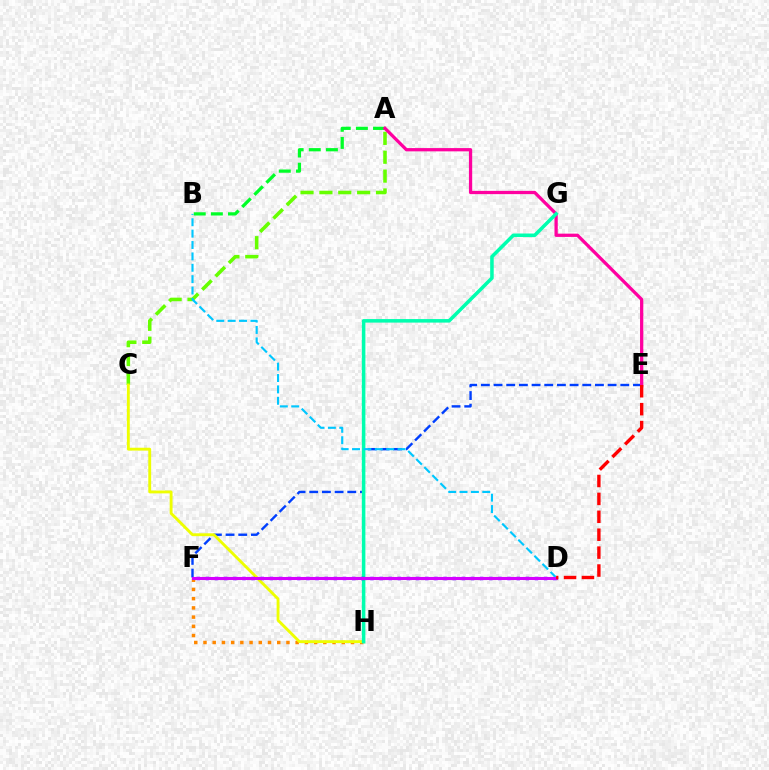{('E', 'F'): [{'color': '#003fff', 'line_style': 'dashed', 'thickness': 1.72}], ('F', 'H'): [{'color': '#ff8800', 'line_style': 'dotted', 'thickness': 2.5}], ('A', 'B'): [{'color': '#00ff27', 'line_style': 'dashed', 'thickness': 2.33}], ('A', 'C'): [{'color': '#66ff00', 'line_style': 'dashed', 'thickness': 2.56}], ('C', 'H'): [{'color': '#eeff00', 'line_style': 'solid', 'thickness': 2.06}], ('A', 'E'): [{'color': '#ff00a0', 'line_style': 'solid', 'thickness': 2.35}], ('G', 'H'): [{'color': '#00ffaf', 'line_style': 'solid', 'thickness': 2.54}], ('D', 'F'): [{'color': '#4f00ff', 'line_style': 'dotted', 'thickness': 2.48}, {'color': '#d600ff', 'line_style': 'solid', 'thickness': 2.21}], ('B', 'D'): [{'color': '#00c7ff', 'line_style': 'dashed', 'thickness': 1.55}], ('D', 'E'): [{'color': '#ff0000', 'line_style': 'dashed', 'thickness': 2.43}]}